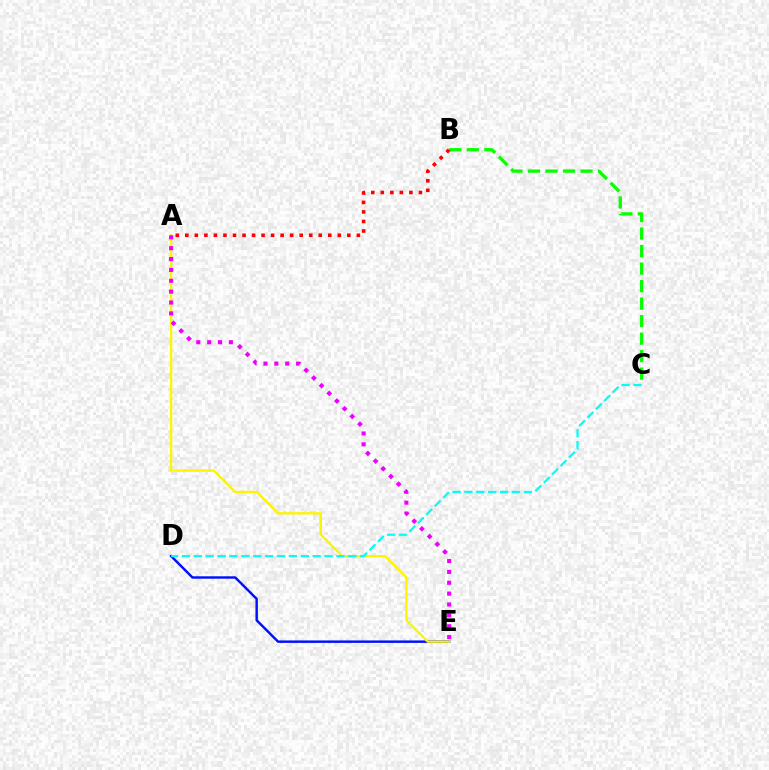{('D', 'E'): [{'color': '#0010ff', 'line_style': 'solid', 'thickness': 1.76}], ('A', 'E'): [{'color': '#fcf500', 'line_style': 'solid', 'thickness': 1.68}, {'color': '#ee00ff', 'line_style': 'dotted', 'thickness': 2.95}], ('C', 'D'): [{'color': '#00fff6', 'line_style': 'dashed', 'thickness': 1.62}], ('B', 'C'): [{'color': '#08ff00', 'line_style': 'dashed', 'thickness': 2.38}], ('A', 'B'): [{'color': '#ff0000', 'line_style': 'dotted', 'thickness': 2.59}]}